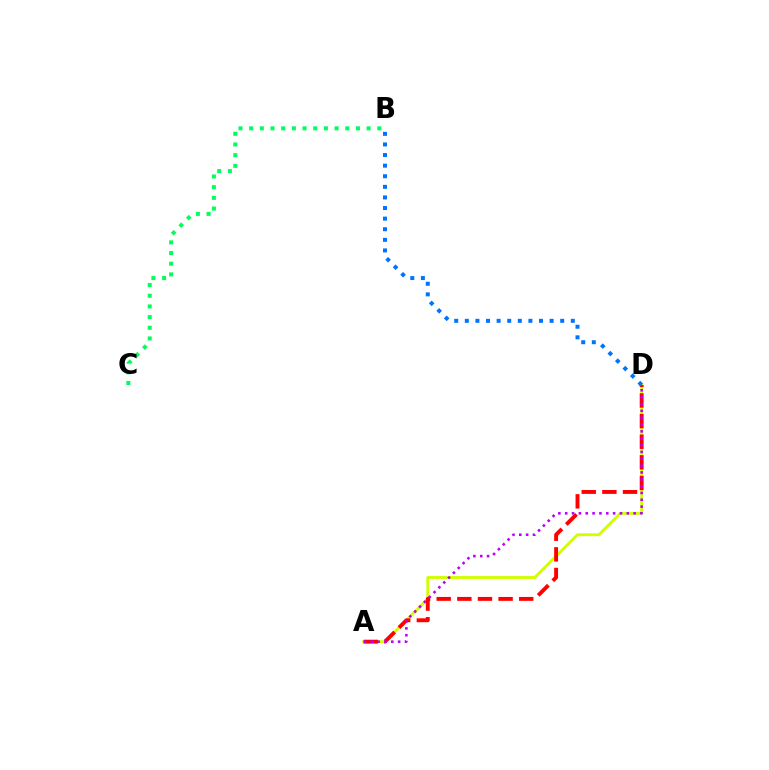{('A', 'D'): [{'color': '#d1ff00', 'line_style': 'solid', 'thickness': 2.08}, {'color': '#ff0000', 'line_style': 'dashed', 'thickness': 2.8}, {'color': '#b900ff', 'line_style': 'dotted', 'thickness': 1.86}], ('B', 'C'): [{'color': '#00ff5c', 'line_style': 'dotted', 'thickness': 2.9}], ('B', 'D'): [{'color': '#0074ff', 'line_style': 'dotted', 'thickness': 2.88}]}